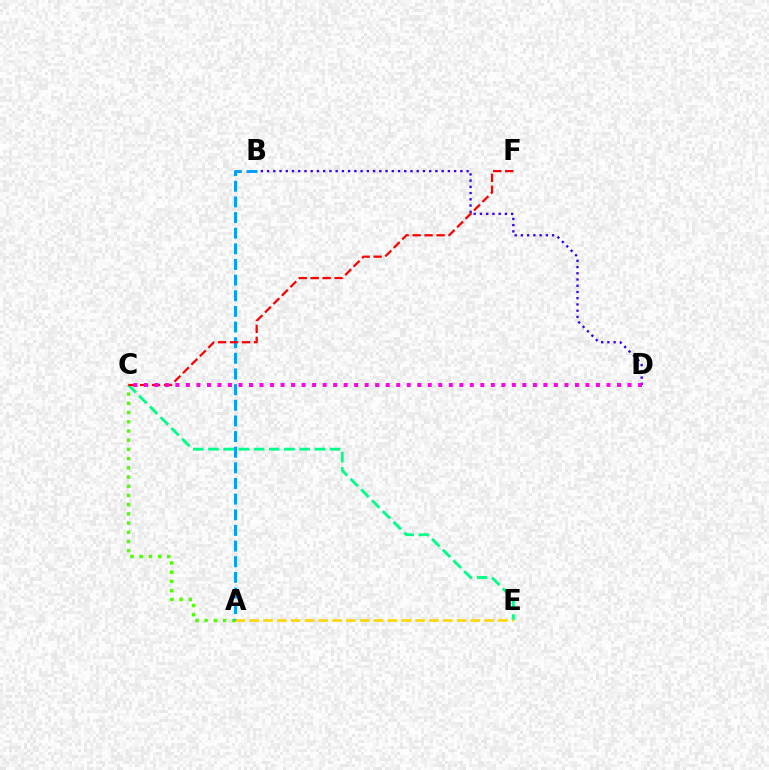{('A', 'C'): [{'color': '#4fff00', 'line_style': 'dotted', 'thickness': 2.5}], ('C', 'E'): [{'color': '#00ff86', 'line_style': 'dashed', 'thickness': 2.06}], ('B', 'D'): [{'color': '#3700ff', 'line_style': 'dotted', 'thickness': 1.69}], ('A', 'B'): [{'color': '#009eff', 'line_style': 'dashed', 'thickness': 2.13}], ('A', 'E'): [{'color': '#ffd500', 'line_style': 'dashed', 'thickness': 1.88}], ('C', 'F'): [{'color': '#ff0000', 'line_style': 'dashed', 'thickness': 1.63}], ('C', 'D'): [{'color': '#ff00ed', 'line_style': 'dotted', 'thickness': 2.86}]}